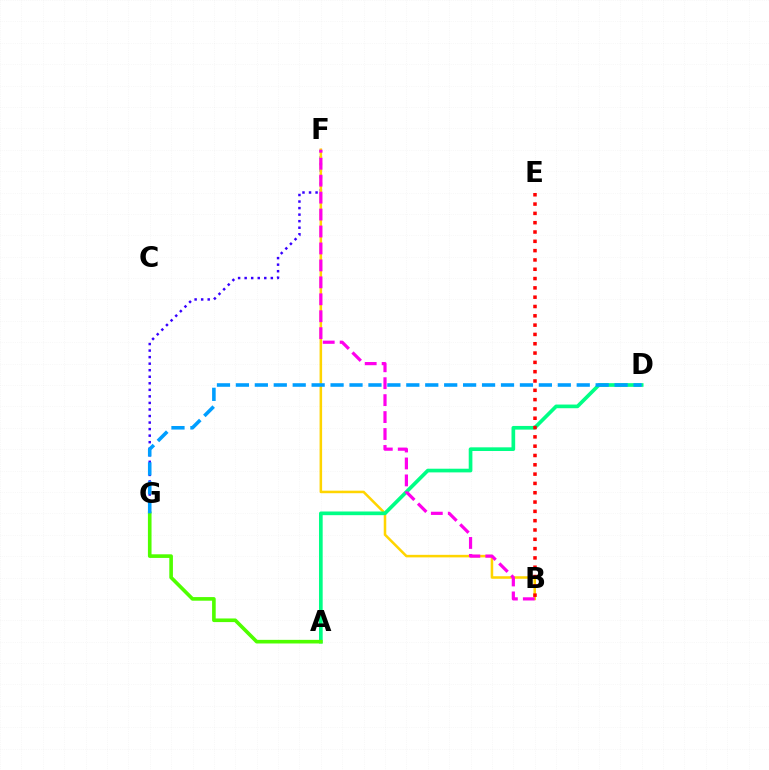{('F', 'G'): [{'color': '#3700ff', 'line_style': 'dotted', 'thickness': 1.78}], ('B', 'F'): [{'color': '#ffd500', 'line_style': 'solid', 'thickness': 1.83}, {'color': '#ff00ed', 'line_style': 'dashed', 'thickness': 2.3}], ('A', 'D'): [{'color': '#00ff86', 'line_style': 'solid', 'thickness': 2.65}], ('A', 'G'): [{'color': '#4fff00', 'line_style': 'solid', 'thickness': 2.61}], ('D', 'G'): [{'color': '#009eff', 'line_style': 'dashed', 'thickness': 2.57}], ('B', 'E'): [{'color': '#ff0000', 'line_style': 'dotted', 'thickness': 2.53}]}